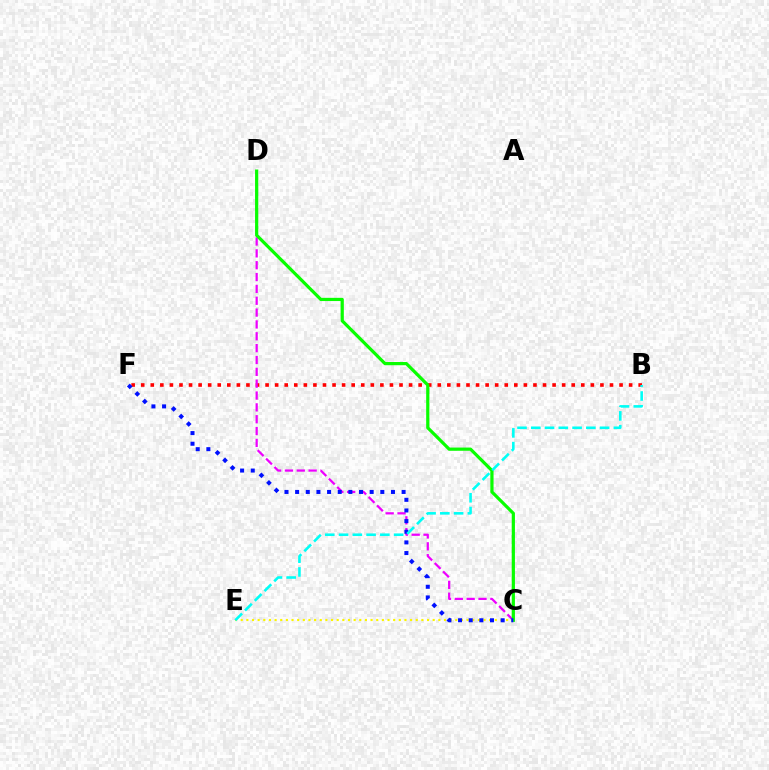{('B', 'F'): [{'color': '#ff0000', 'line_style': 'dotted', 'thickness': 2.6}], ('C', 'D'): [{'color': '#ee00ff', 'line_style': 'dashed', 'thickness': 1.61}, {'color': '#08ff00', 'line_style': 'solid', 'thickness': 2.31}], ('C', 'E'): [{'color': '#fcf500', 'line_style': 'dotted', 'thickness': 1.53}], ('C', 'F'): [{'color': '#0010ff', 'line_style': 'dotted', 'thickness': 2.89}], ('B', 'E'): [{'color': '#00fff6', 'line_style': 'dashed', 'thickness': 1.87}]}